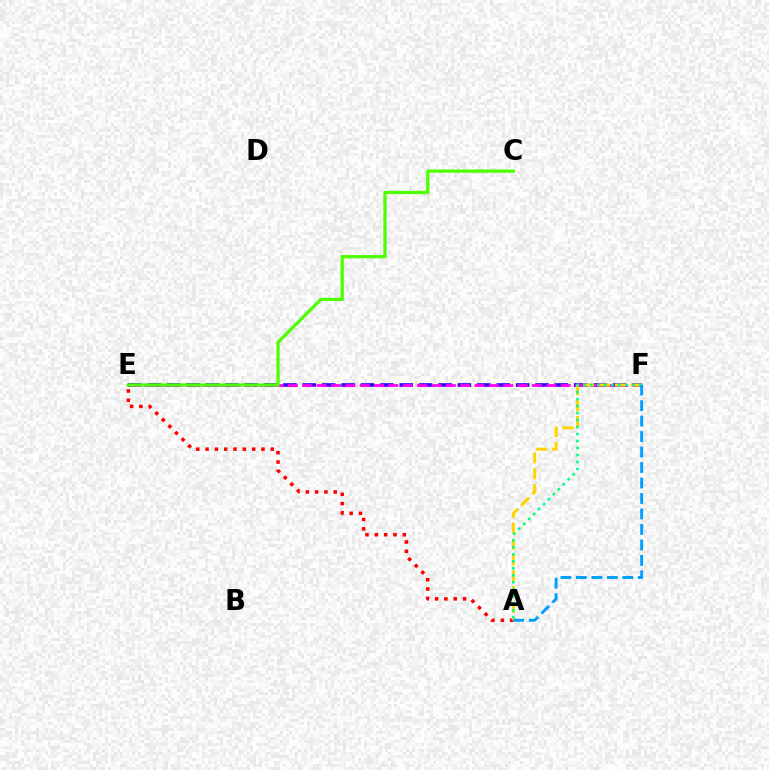{('E', 'F'): [{'color': '#3700ff', 'line_style': 'dashed', 'thickness': 2.63}, {'color': '#ff00ed', 'line_style': 'dashed', 'thickness': 1.95}], ('A', 'E'): [{'color': '#ff0000', 'line_style': 'dotted', 'thickness': 2.53}], ('C', 'E'): [{'color': '#4fff00', 'line_style': 'solid', 'thickness': 2.35}], ('A', 'F'): [{'color': '#ffd500', 'line_style': 'dashed', 'thickness': 2.15}, {'color': '#00ff86', 'line_style': 'dotted', 'thickness': 1.9}, {'color': '#009eff', 'line_style': 'dashed', 'thickness': 2.1}]}